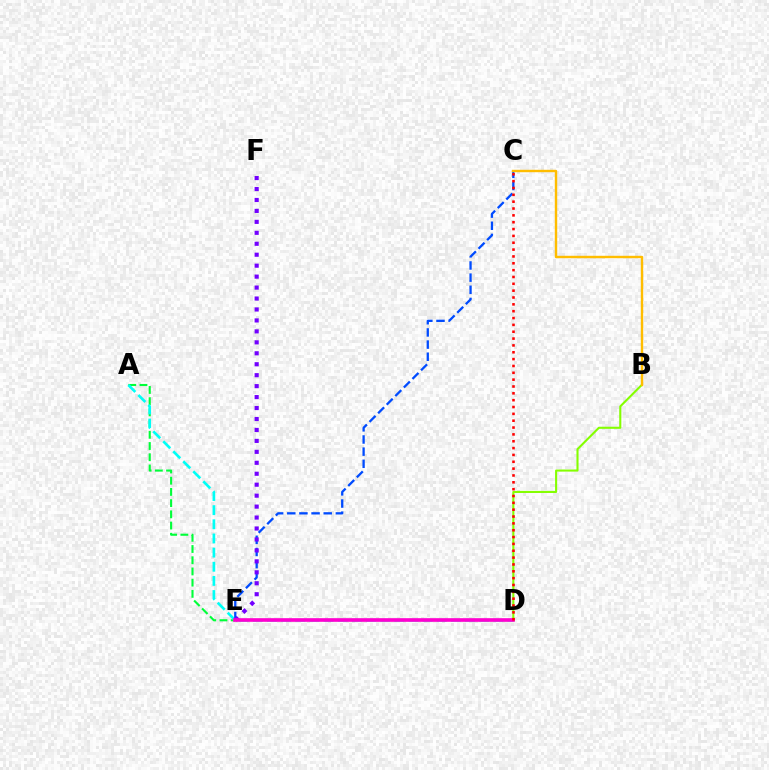{('A', 'E'): [{'color': '#00ff39', 'line_style': 'dashed', 'thickness': 1.52}], ('A', 'D'): [{'color': '#00fff6', 'line_style': 'dashed', 'thickness': 1.92}], ('C', 'E'): [{'color': '#004bff', 'line_style': 'dashed', 'thickness': 1.65}], ('E', 'F'): [{'color': '#7200ff', 'line_style': 'dotted', 'thickness': 2.98}], ('B', 'D'): [{'color': '#84ff00', 'line_style': 'solid', 'thickness': 1.51}], ('B', 'C'): [{'color': '#ffbd00', 'line_style': 'solid', 'thickness': 1.74}], ('D', 'E'): [{'color': '#ff00cf', 'line_style': 'solid', 'thickness': 2.62}], ('C', 'D'): [{'color': '#ff0000', 'line_style': 'dotted', 'thickness': 1.86}]}